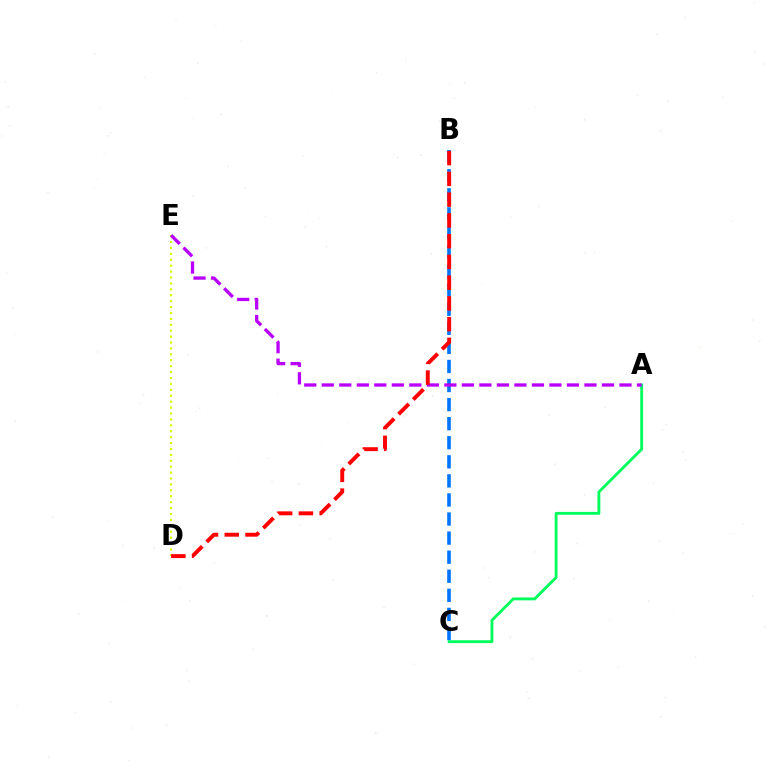{('A', 'C'): [{'color': '#00ff5c', 'line_style': 'solid', 'thickness': 2.06}], ('B', 'C'): [{'color': '#0074ff', 'line_style': 'dashed', 'thickness': 2.59}], ('D', 'E'): [{'color': '#d1ff00', 'line_style': 'dotted', 'thickness': 1.61}], ('A', 'E'): [{'color': '#b900ff', 'line_style': 'dashed', 'thickness': 2.38}], ('B', 'D'): [{'color': '#ff0000', 'line_style': 'dashed', 'thickness': 2.82}]}